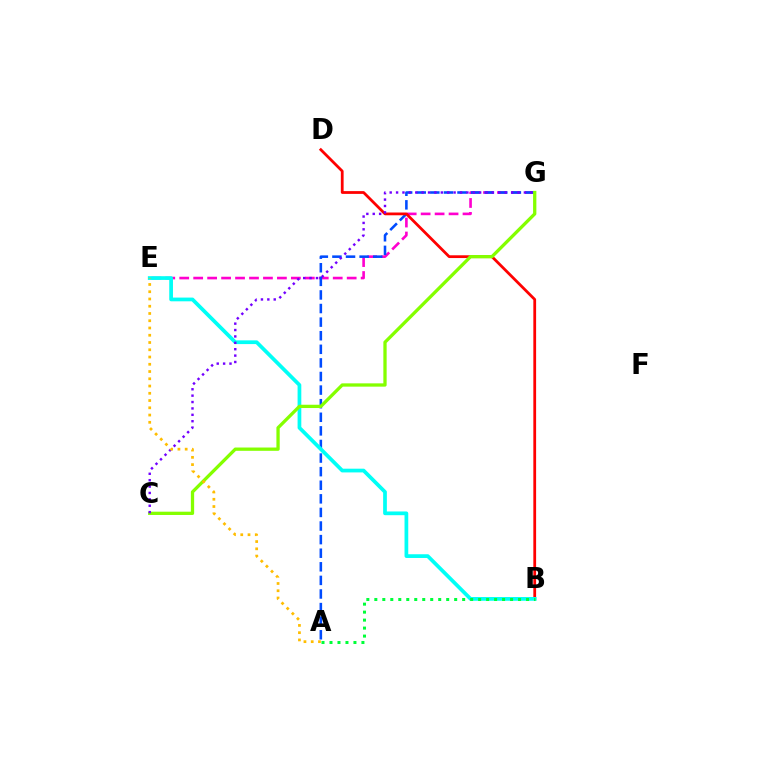{('E', 'G'): [{'color': '#ff00cf', 'line_style': 'dashed', 'thickness': 1.9}], ('A', 'G'): [{'color': '#004bff', 'line_style': 'dashed', 'thickness': 1.85}], ('B', 'D'): [{'color': '#ff0000', 'line_style': 'solid', 'thickness': 2.0}], ('B', 'E'): [{'color': '#00fff6', 'line_style': 'solid', 'thickness': 2.68}], ('C', 'G'): [{'color': '#84ff00', 'line_style': 'solid', 'thickness': 2.37}, {'color': '#7200ff', 'line_style': 'dotted', 'thickness': 1.74}], ('A', 'B'): [{'color': '#00ff39', 'line_style': 'dotted', 'thickness': 2.17}], ('A', 'E'): [{'color': '#ffbd00', 'line_style': 'dotted', 'thickness': 1.97}]}